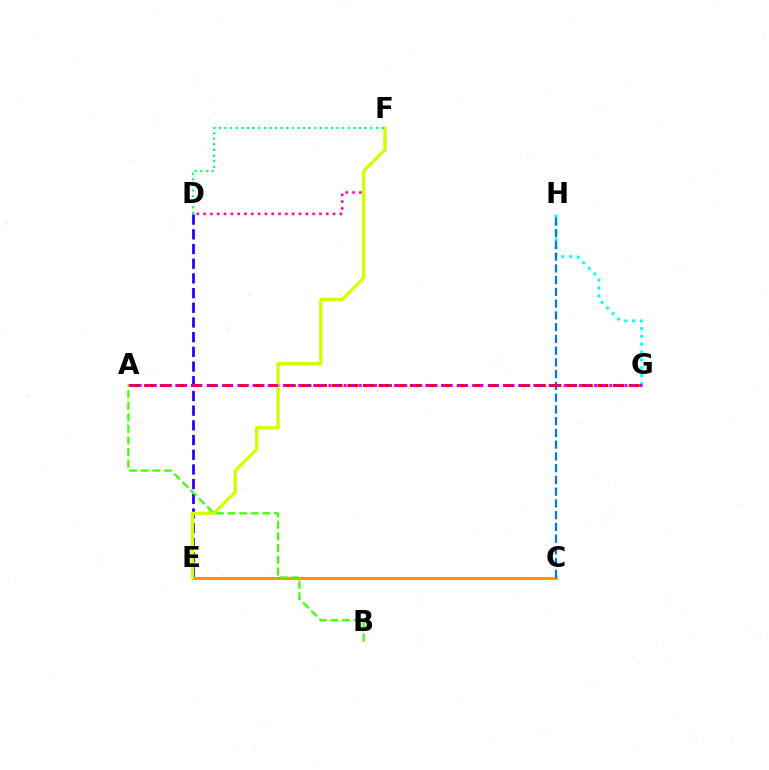{('D', 'E'): [{'color': '#2500ff', 'line_style': 'dashed', 'thickness': 2.0}], ('G', 'H'): [{'color': '#00fff6', 'line_style': 'dotted', 'thickness': 2.13}], ('D', 'F'): [{'color': '#ff00ac', 'line_style': 'dotted', 'thickness': 1.85}, {'color': '#00ff5c', 'line_style': 'dotted', 'thickness': 1.52}], ('C', 'E'): [{'color': '#ff9400', 'line_style': 'solid', 'thickness': 2.11}], ('C', 'H'): [{'color': '#0074ff', 'line_style': 'dashed', 'thickness': 1.6}], ('A', 'G'): [{'color': '#ff0000', 'line_style': 'dashed', 'thickness': 2.12}, {'color': '#b900ff', 'line_style': 'dotted', 'thickness': 2.06}], ('A', 'B'): [{'color': '#3dff00', 'line_style': 'dashed', 'thickness': 1.58}], ('E', 'F'): [{'color': '#d1ff00', 'line_style': 'solid', 'thickness': 2.37}]}